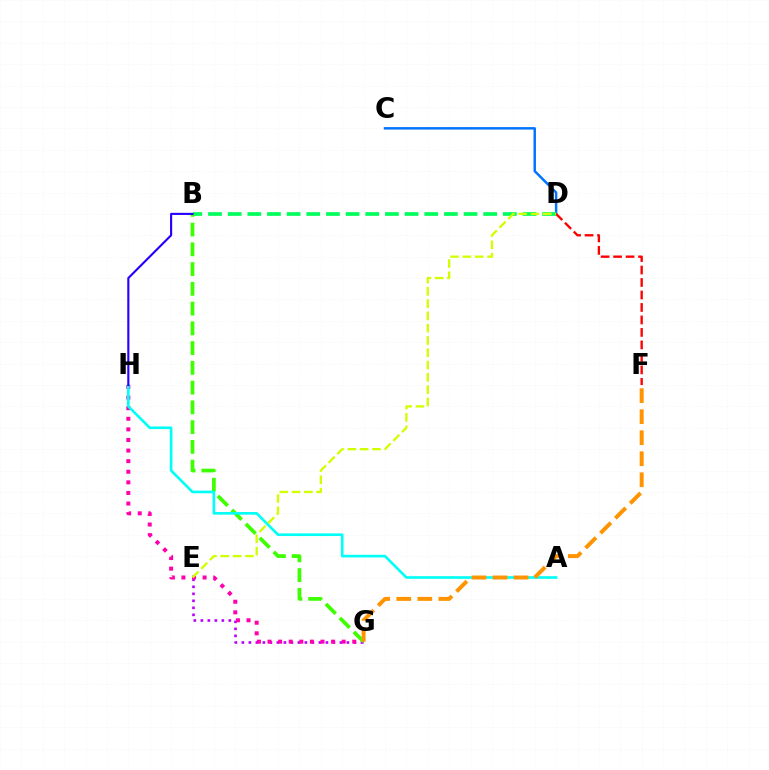{('C', 'D'): [{'color': '#0074ff', 'line_style': 'solid', 'thickness': 1.78}], ('E', 'G'): [{'color': '#b900ff', 'line_style': 'dotted', 'thickness': 1.9}], ('B', 'D'): [{'color': '#00ff5c', 'line_style': 'dashed', 'thickness': 2.67}], ('D', 'F'): [{'color': '#ff0000', 'line_style': 'dashed', 'thickness': 1.7}], ('G', 'H'): [{'color': '#ff00ac', 'line_style': 'dotted', 'thickness': 2.88}], ('B', 'G'): [{'color': '#3dff00', 'line_style': 'dashed', 'thickness': 2.68}], ('A', 'H'): [{'color': '#00fff6', 'line_style': 'solid', 'thickness': 1.9}], ('F', 'G'): [{'color': '#ff9400', 'line_style': 'dashed', 'thickness': 2.86}], ('D', 'E'): [{'color': '#d1ff00', 'line_style': 'dashed', 'thickness': 1.67}], ('B', 'H'): [{'color': '#2500ff', 'line_style': 'solid', 'thickness': 1.52}]}